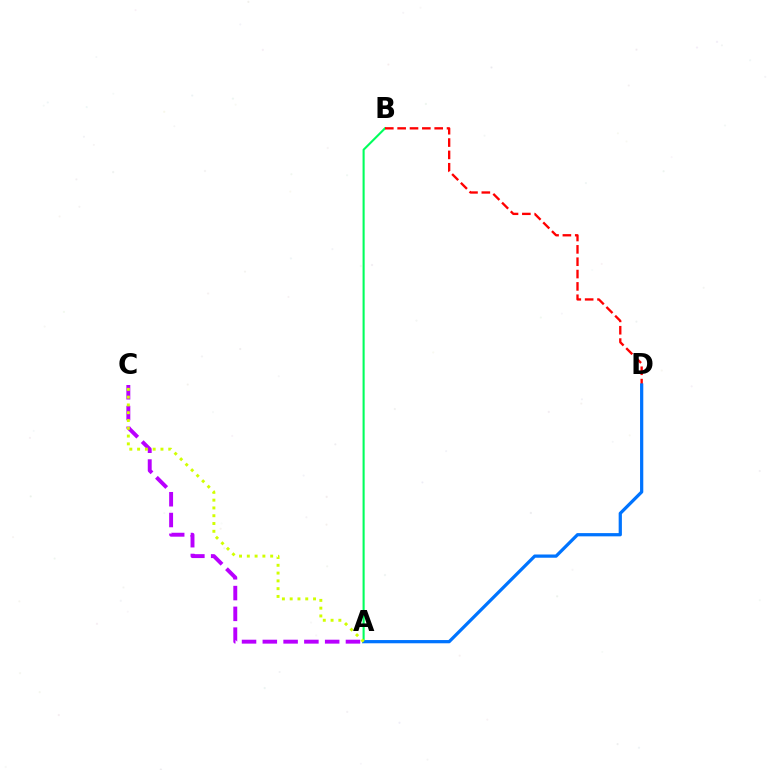{('A', 'B'): [{'color': '#00ff5c', 'line_style': 'solid', 'thickness': 1.51}], ('B', 'D'): [{'color': '#ff0000', 'line_style': 'dashed', 'thickness': 1.68}], ('A', 'C'): [{'color': '#b900ff', 'line_style': 'dashed', 'thickness': 2.82}, {'color': '#d1ff00', 'line_style': 'dotted', 'thickness': 2.12}], ('A', 'D'): [{'color': '#0074ff', 'line_style': 'solid', 'thickness': 2.33}]}